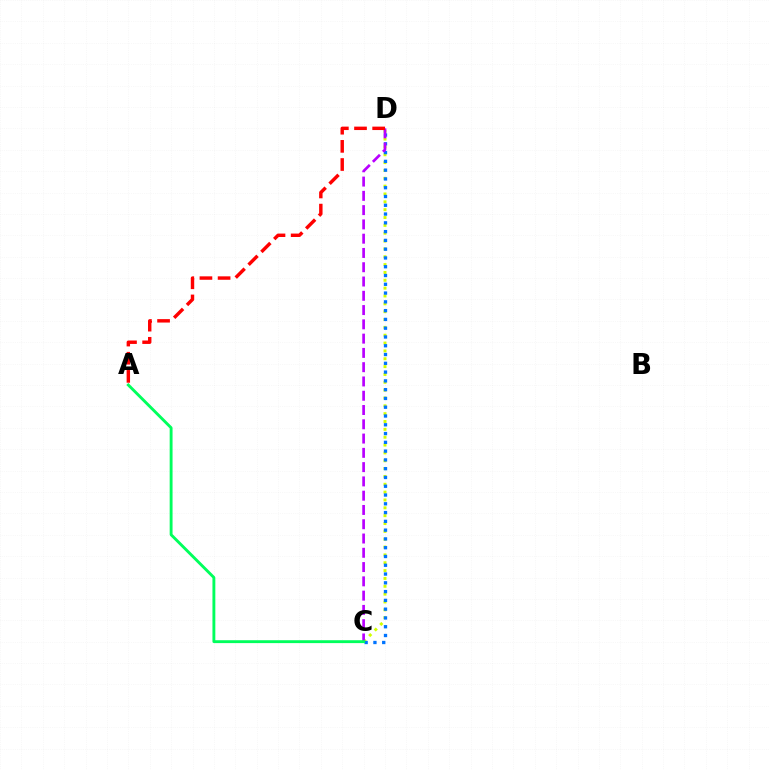{('C', 'D'): [{'color': '#d1ff00', 'line_style': 'dotted', 'thickness': 2.13}, {'color': '#0074ff', 'line_style': 'dotted', 'thickness': 2.39}, {'color': '#b900ff', 'line_style': 'dashed', 'thickness': 1.94}], ('A', 'C'): [{'color': '#00ff5c', 'line_style': 'solid', 'thickness': 2.07}], ('A', 'D'): [{'color': '#ff0000', 'line_style': 'dashed', 'thickness': 2.47}]}